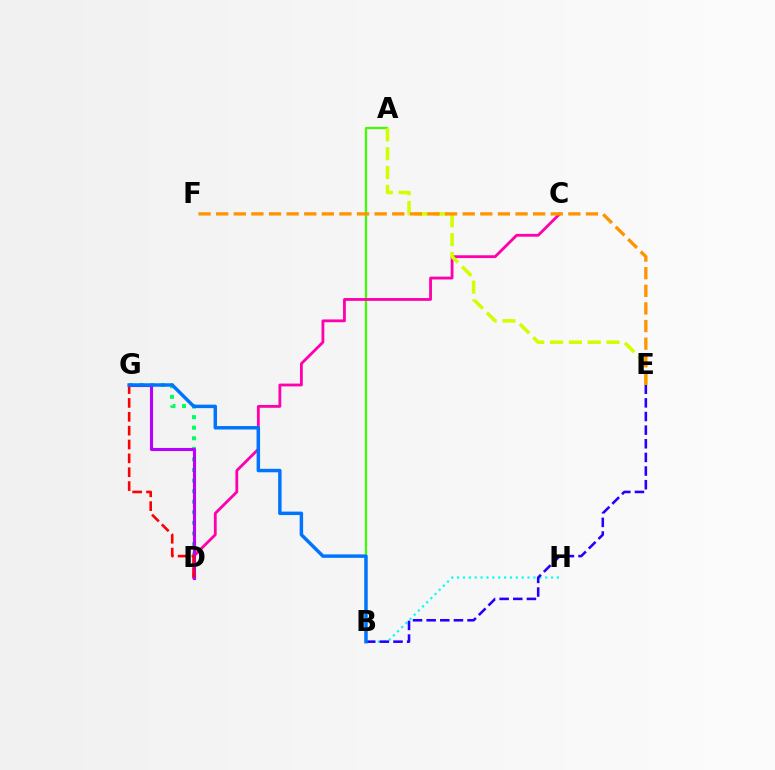{('B', 'H'): [{'color': '#00fff6', 'line_style': 'dotted', 'thickness': 1.6}], ('A', 'B'): [{'color': '#3dff00', 'line_style': 'solid', 'thickness': 1.6}], ('D', 'G'): [{'color': '#00ff5c', 'line_style': 'dotted', 'thickness': 2.87}, {'color': '#b900ff', 'line_style': 'solid', 'thickness': 2.23}, {'color': '#ff0000', 'line_style': 'dashed', 'thickness': 1.88}], ('C', 'D'): [{'color': '#ff00ac', 'line_style': 'solid', 'thickness': 2.02}], ('A', 'E'): [{'color': '#d1ff00', 'line_style': 'dashed', 'thickness': 2.56}], ('B', 'E'): [{'color': '#2500ff', 'line_style': 'dashed', 'thickness': 1.85}], ('E', 'F'): [{'color': '#ff9400', 'line_style': 'dashed', 'thickness': 2.39}], ('B', 'G'): [{'color': '#0074ff', 'line_style': 'solid', 'thickness': 2.49}]}